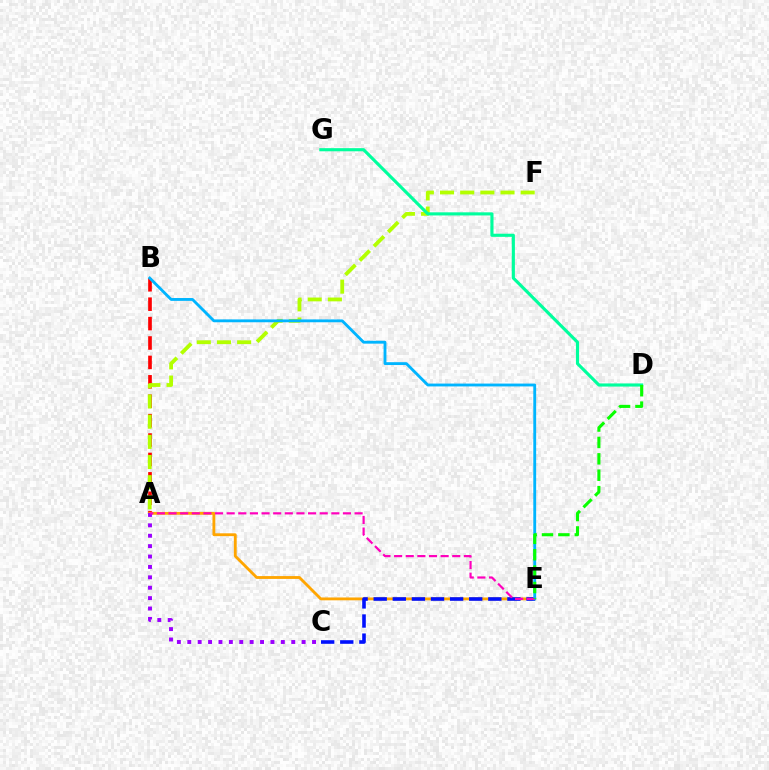{('A', 'B'): [{'color': '#ff0000', 'line_style': 'dashed', 'thickness': 2.64}], ('A', 'F'): [{'color': '#b3ff00', 'line_style': 'dashed', 'thickness': 2.74}], ('A', 'E'): [{'color': '#ffa500', 'line_style': 'solid', 'thickness': 2.04}, {'color': '#ff00bd', 'line_style': 'dashed', 'thickness': 1.58}], ('A', 'C'): [{'color': '#9b00ff', 'line_style': 'dotted', 'thickness': 2.82}], ('D', 'G'): [{'color': '#00ff9d', 'line_style': 'solid', 'thickness': 2.25}], ('C', 'E'): [{'color': '#0010ff', 'line_style': 'dashed', 'thickness': 2.6}], ('B', 'E'): [{'color': '#00b5ff', 'line_style': 'solid', 'thickness': 2.05}], ('D', 'E'): [{'color': '#08ff00', 'line_style': 'dashed', 'thickness': 2.23}]}